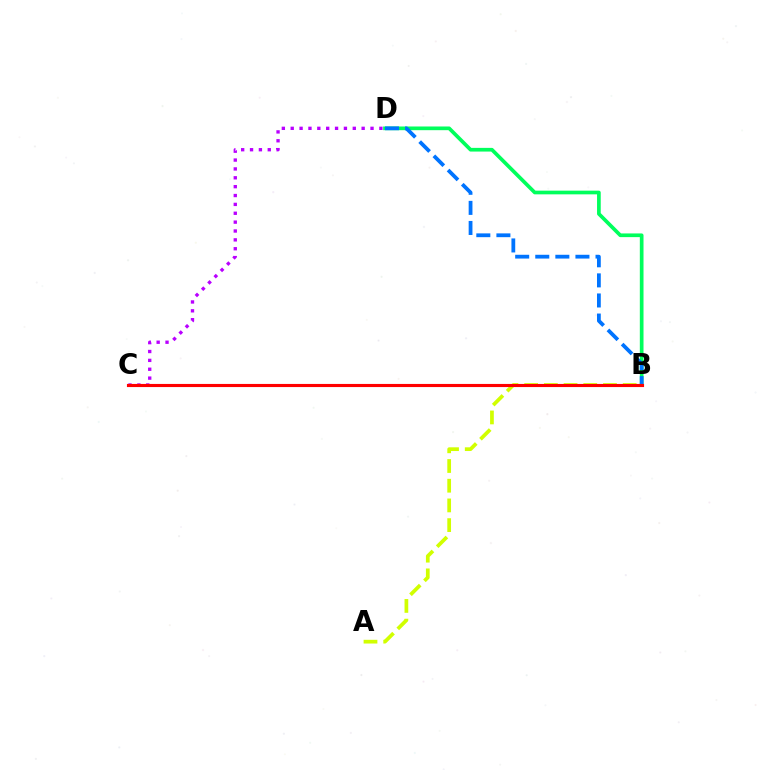{('B', 'D'): [{'color': '#00ff5c', 'line_style': 'solid', 'thickness': 2.66}, {'color': '#0074ff', 'line_style': 'dashed', 'thickness': 2.73}], ('C', 'D'): [{'color': '#b900ff', 'line_style': 'dotted', 'thickness': 2.41}], ('A', 'B'): [{'color': '#d1ff00', 'line_style': 'dashed', 'thickness': 2.68}], ('B', 'C'): [{'color': '#ff0000', 'line_style': 'solid', 'thickness': 2.25}]}